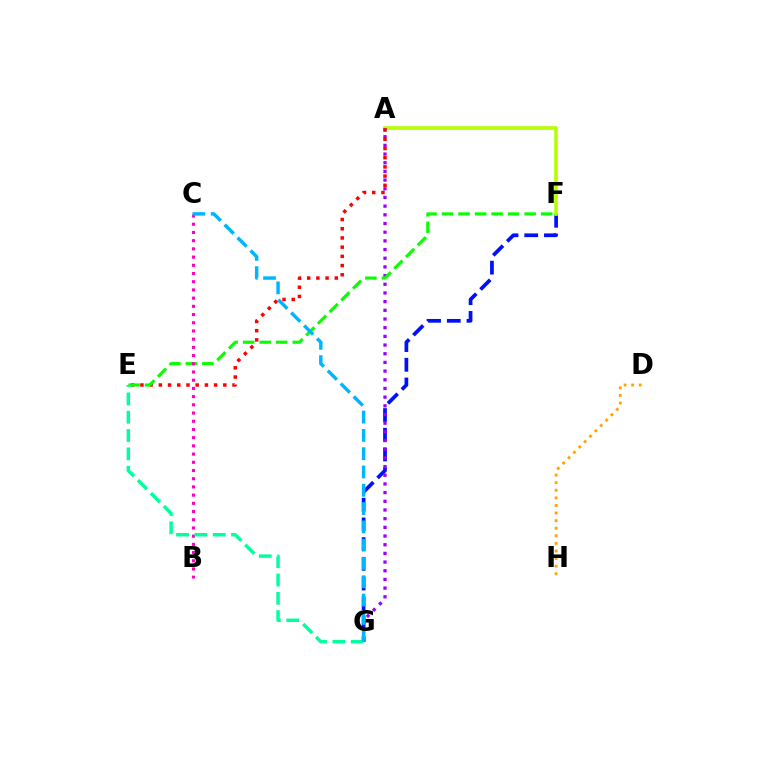{('F', 'G'): [{'color': '#0010ff', 'line_style': 'dashed', 'thickness': 2.68}], ('D', 'H'): [{'color': '#ffa500', 'line_style': 'dotted', 'thickness': 2.06}], ('A', 'F'): [{'color': '#b3ff00', 'line_style': 'solid', 'thickness': 2.59}], ('A', 'G'): [{'color': '#9b00ff', 'line_style': 'dotted', 'thickness': 2.36}], ('A', 'E'): [{'color': '#ff0000', 'line_style': 'dotted', 'thickness': 2.5}], ('E', 'F'): [{'color': '#08ff00', 'line_style': 'dashed', 'thickness': 2.25}], ('B', 'C'): [{'color': '#ff00bd', 'line_style': 'dotted', 'thickness': 2.23}], ('E', 'G'): [{'color': '#00ff9d', 'line_style': 'dashed', 'thickness': 2.49}], ('C', 'G'): [{'color': '#00b5ff', 'line_style': 'dashed', 'thickness': 2.49}]}